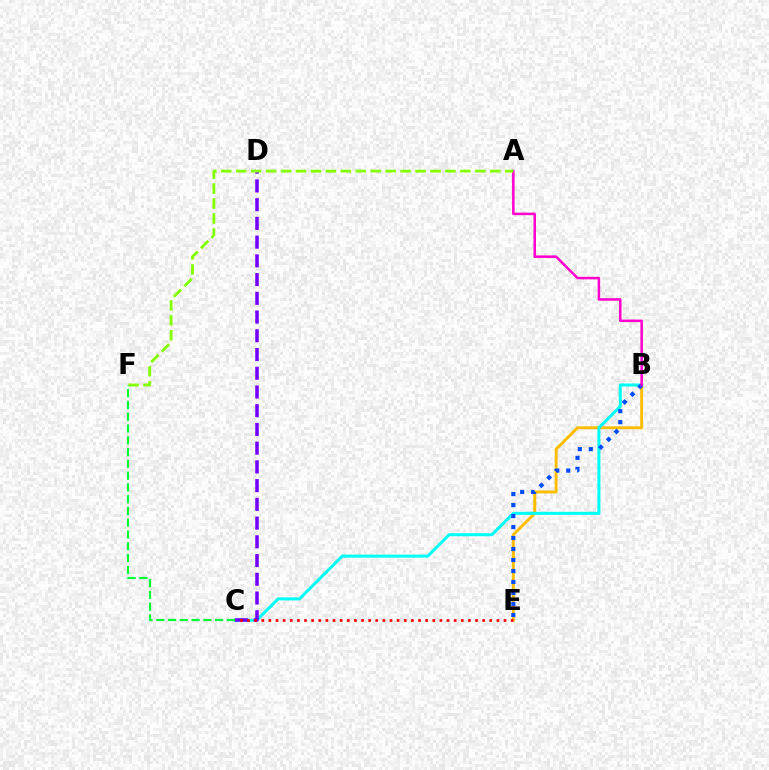{('B', 'E'): [{'color': '#ffbd00', 'line_style': 'solid', 'thickness': 2.11}, {'color': '#004bff', 'line_style': 'dotted', 'thickness': 2.99}], ('B', 'C'): [{'color': '#00fff6', 'line_style': 'solid', 'thickness': 2.17}], ('A', 'B'): [{'color': '#ff00cf', 'line_style': 'solid', 'thickness': 1.81}], ('C', 'D'): [{'color': '#7200ff', 'line_style': 'dashed', 'thickness': 2.54}], ('C', 'E'): [{'color': '#ff0000', 'line_style': 'dotted', 'thickness': 1.94}], ('A', 'F'): [{'color': '#84ff00', 'line_style': 'dashed', 'thickness': 2.03}], ('C', 'F'): [{'color': '#00ff39', 'line_style': 'dashed', 'thickness': 1.6}]}